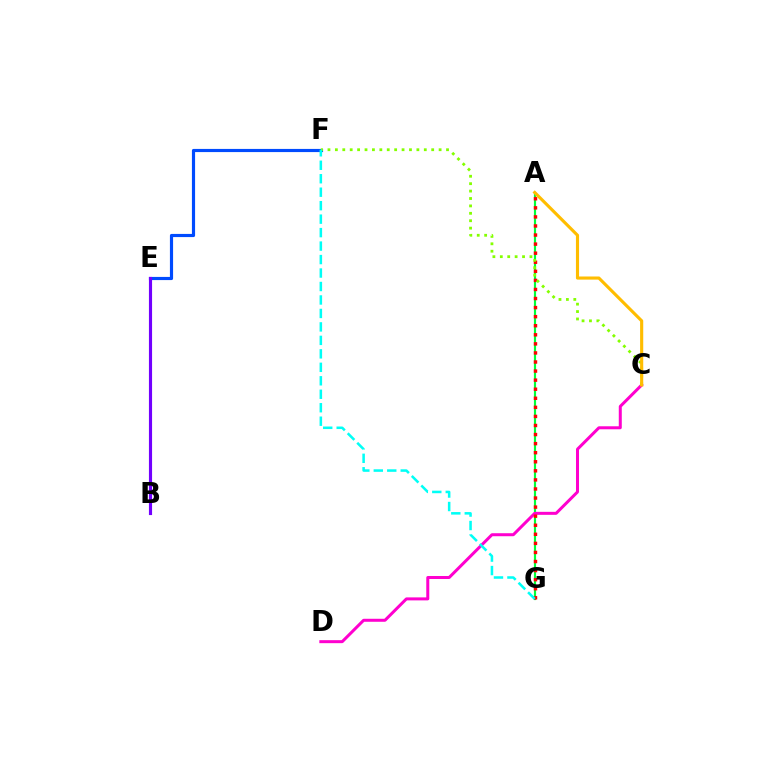{('A', 'G'): [{'color': '#00ff39', 'line_style': 'solid', 'thickness': 1.56}, {'color': '#ff0000', 'line_style': 'dotted', 'thickness': 2.46}], ('E', 'F'): [{'color': '#004bff', 'line_style': 'solid', 'thickness': 2.28}], ('C', 'D'): [{'color': '#ff00cf', 'line_style': 'solid', 'thickness': 2.16}], ('B', 'E'): [{'color': '#7200ff', 'line_style': 'solid', 'thickness': 2.26}], ('C', 'F'): [{'color': '#84ff00', 'line_style': 'dotted', 'thickness': 2.01}], ('A', 'C'): [{'color': '#ffbd00', 'line_style': 'solid', 'thickness': 2.25}], ('F', 'G'): [{'color': '#00fff6', 'line_style': 'dashed', 'thickness': 1.83}]}